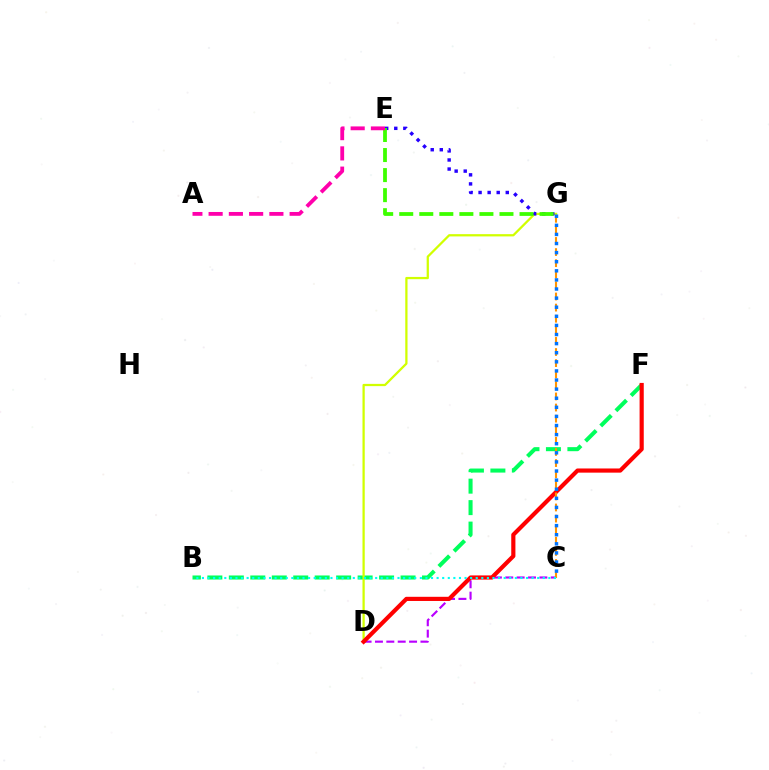{('B', 'F'): [{'color': '#00ff5c', 'line_style': 'dashed', 'thickness': 2.92}], ('D', 'G'): [{'color': '#d1ff00', 'line_style': 'solid', 'thickness': 1.63}], ('C', 'D'): [{'color': '#b900ff', 'line_style': 'dashed', 'thickness': 1.54}], ('D', 'F'): [{'color': '#ff0000', 'line_style': 'solid', 'thickness': 3.0}], ('C', 'G'): [{'color': '#ff9400', 'line_style': 'dashed', 'thickness': 1.51}, {'color': '#0074ff', 'line_style': 'dotted', 'thickness': 2.47}], ('B', 'C'): [{'color': '#00fff6', 'line_style': 'dotted', 'thickness': 1.52}], ('E', 'G'): [{'color': '#2500ff', 'line_style': 'dotted', 'thickness': 2.46}, {'color': '#3dff00', 'line_style': 'dashed', 'thickness': 2.72}], ('A', 'E'): [{'color': '#ff00ac', 'line_style': 'dashed', 'thickness': 2.75}]}